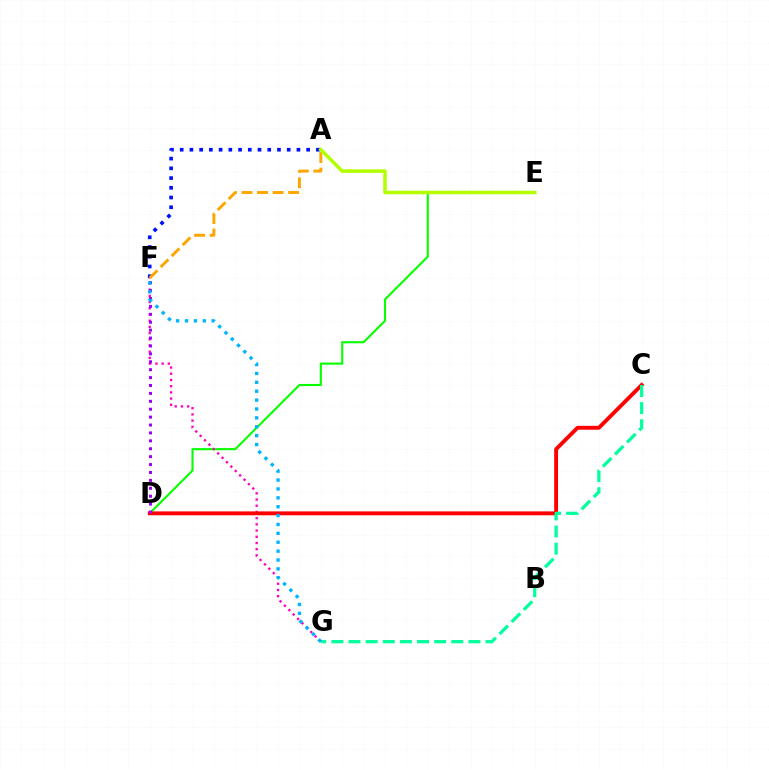{('D', 'E'): [{'color': '#08ff00', 'line_style': 'solid', 'thickness': 1.53}], ('F', 'G'): [{'color': '#ff00bd', 'line_style': 'dotted', 'thickness': 1.69}, {'color': '#00b5ff', 'line_style': 'dotted', 'thickness': 2.41}], ('C', 'D'): [{'color': '#ff0000', 'line_style': 'solid', 'thickness': 2.79}], ('D', 'F'): [{'color': '#9b00ff', 'line_style': 'dotted', 'thickness': 2.15}], ('A', 'F'): [{'color': '#0010ff', 'line_style': 'dotted', 'thickness': 2.64}, {'color': '#ffa500', 'line_style': 'dashed', 'thickness': 2.11}], ('C', 'G'): [{'color': '#00ff9d', 'line_style': 'dashed', 'thickness': 2.33}], ('A', 'E'): [{'color': '#b3ff00', 'line_style': 'solid', 'thickness': 2.54}]}